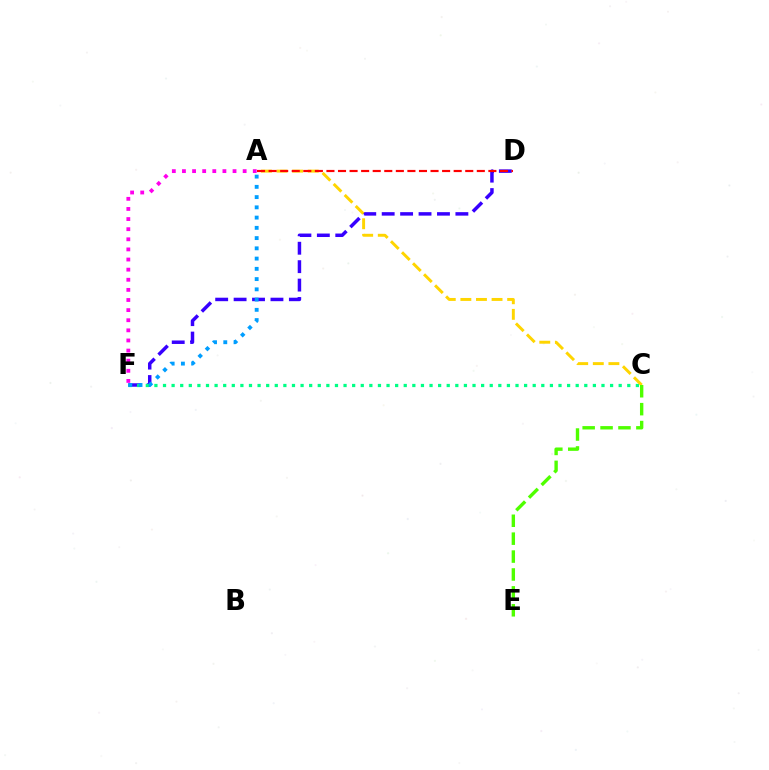{('D', 'F'): [{'color': '#3700ff', 'line_style': 'dashed', 'thickness': 2.5}], ('C', 'F'): [{'color': '#00ff86', 'line_style': 'dotted', 'thickness': 2.34}], ('A', 'C'): [{'color': '#ffd500', 'line_style': 'dashed', 'thickness': 2.12}], ('A', 'F'): [{'color': '#ff00ed', 'line_style': 'dotted', 'thickness': 2.75}, {'color': '#009eff', 'line_style': 'dotted', 'thickness': 2.78}], ('C', 'E'): [{'color': '#4fff00', 'line_style': 'dashed', 'thickness': 2.43}], ('A', 'D'): [{'color': '#ff0000', 'line_style': 'dashed', 'thickness': 1.57}]}